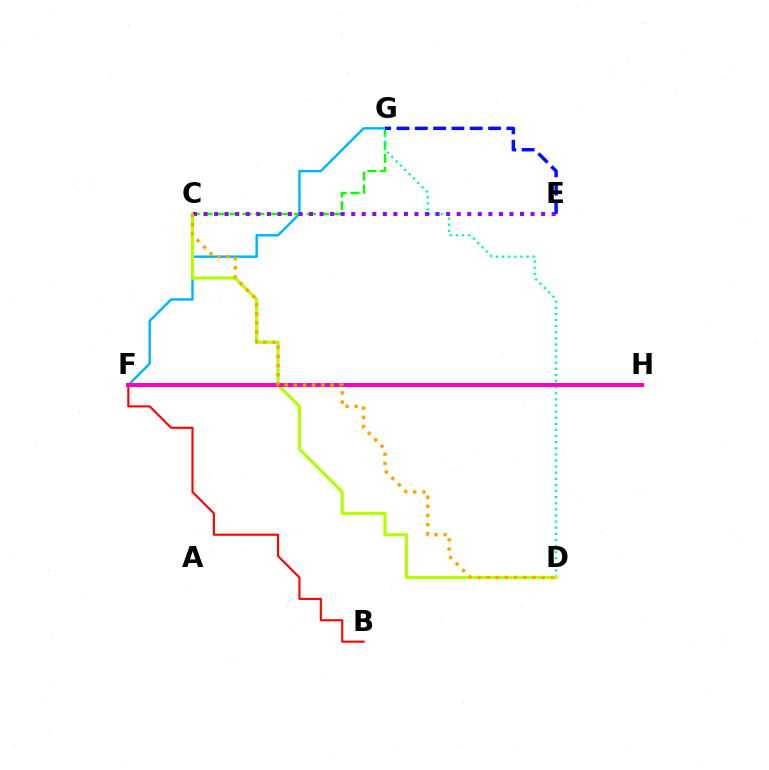{('F', 'G'): [{'color': '#00b5ff', 'line_style': 'solid', 'thickness': 1.74}], ('C', 'G'): [{'color': '#08ff00', 'line_style': 'dashed', 'thickness': 1.75}], ('D', 'G'): [{'color': '#00ff9d', 'line_style': 'dotted', 'thickness': 1.66}], ('B', 'F'): [{'color': '#ff0000', 'line_style': 'solid', 'thickness': 1.52}], ('C', 'D'): [{'color': '#b3ff00', 'line_style': 'solid', 'thickness': 2.24}, {'color': '#ffa500', 'line_style': 'dotted', 'thickness': 2.49}], ('C', 'E'): [{'color': '#9b00ff', 'line_style': 'dotted', 'thickness': 2.87}], ('E', 'G'): [{'color': '#0010ff', 'line_style': 'dashed', 'thickness': 2.49}], ('F', 'H'): [{'color': '#ff00bd', 'line_style': 'solid', 'thickness': 2.88}]}